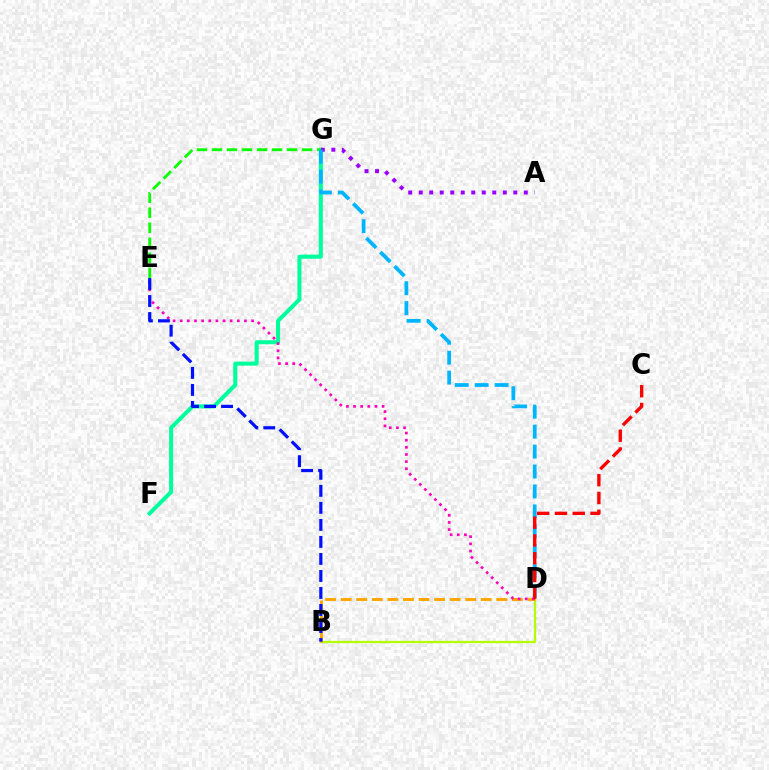{('B', 'D'): [{'color': '#b3ff00', 'line_style': 'solid', 'thickness': 1.61}, {'color': '#ffa500', 'line_style': 'dashed', 'thickness': 2.11}], ('F', 'G'): [{'color': '#00ff9d', 'line_style': 'solid', 'thickness': 2.93}], ('E', 'G'): [{'color': '#08ff00', 'line_style': 'dashed', 'thickness': 2.04}], ('D', 'E'): [{'color': '#ff00bd', 'line_style': 'dotted', 'thickness': 1.94}], ('A', 'G'): [{'color': '#9b00ff', 'line_style': 'dotted', 'thickness': 2.86}], ('B', 'E'): [{'color': '#0010ff', 'line_style': 'dashed', 'thickness': 2.31}], ('D', 'G'): [{'color': '#00b5ff', 'line_style': 'dashed', 'thickness': 2.71}], ('C', 'D'): [{'color': '#ff0000', 'line_style': 'dashed', 'thickness': 2.42}]}